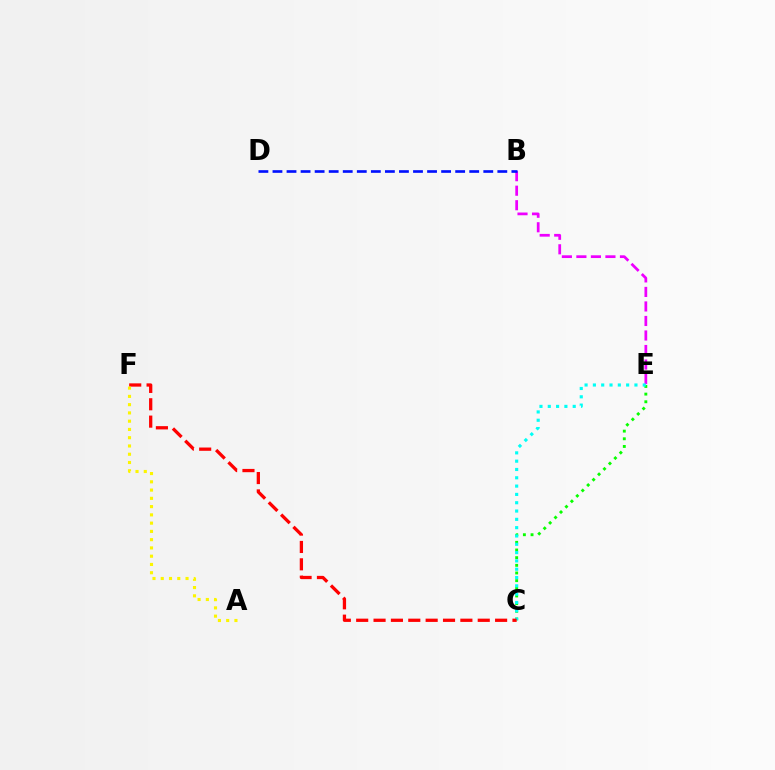{('B', 'E'): [{'color': '#ee00ff', 'line_style': 'dashed', 'thickness': 1.97}], ('C', 'E'): [{'color': '#08ff00', 'line_style': 'dotted', 'thickness': 2.08}, {'color': '#00fff6', 'line_style': 'dotted', 'thickness': 2.26}], ('B', 'D'): [{'color': '#0010ff', 'line_style': 'dashed', 'thickness': 1.91}], ('C', 'F'): [{'color': '#ff0000', 'line_style': 'dashed', 'thickness': 2.36}], ('A', 'F'): [{'color': '#fcf500', 'line_style': 'dotted', 'thickness': 2.25}]}